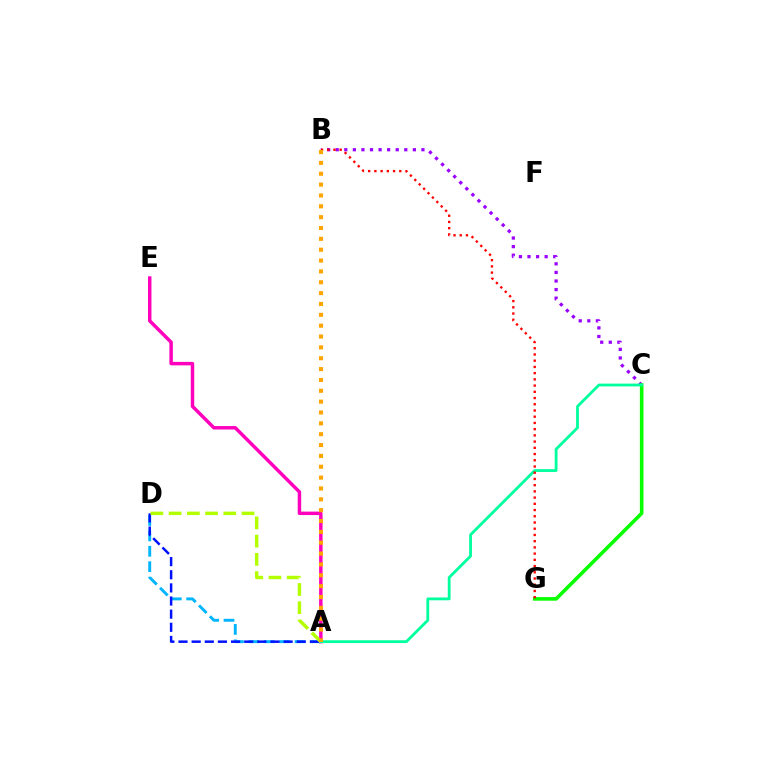{('A', 'E'): [{'color': '#ff00bd', 'line_style': 'solid', 'thickness': 2.49}], ('B', 'C'): [{'color': '#9b00ff', 'line_style': 'dotted', 'thickness': 2.33}], ('A', 'D'): [{'color': '#00b5ff', 'line_style': 'dashed', 'thickness': 2.09}, {'color': '#0010ff', 'line_style': 'dashed', 'thickness': 1.78}, {'color': '#b3ff00', 'line_style': 'dashed', 'thickness': 2.48}], ('C', 'G'): [{'color': '#08ff00', 'line_style': 'solid', 'thickness': 2.59}], ('A', 'C'): [{'color': '#00ff9d', 'line_style': 'solid', 'thickness': 2.02}], ('B', 'G'): [{'color': '#ff0000', 'line_style': 'dotted', 'thickness': 1.69}], ('A', 'B'): [{'color': '#ffa500', 'line_style': 'dotted', 'thickness': 2.95}]}